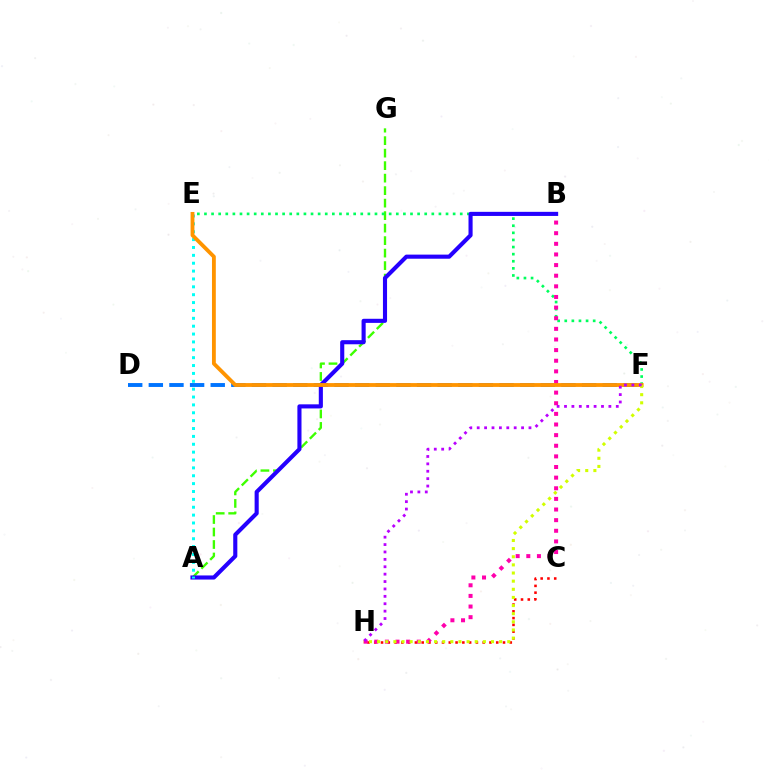{('C', 'H'): [{'color': '#ff0000', 'line_style': 'dotted', 'thickness': 1.84}], ('D', 'F'): [{'color': '#0074ff', 'line_style': 'dashed', 'thickness': 2.8}], ('A', 'G'): [{'color': '#3dff00', 'line_style': 'dashed', 'thickness': 1.7}], ('E', 'F'): [{'color': '#00ff5c', 'line_style': 'dotted', 'thickness': 1.93}, {'color': '#ff9400', 'line_style': 'solid', 'thickness': 2.76}], ('B', 'H'): [{'color': '#ff00ac', 'line_style': 'dotted', 'thickness': 2.89}], ('A', 'B'): [{'color': '#2500ff', 'line_style': 'solid', 'thickness': 2.96}], ('A', 'E'): [{'color': '#00fff6', 'line_style': 'dotted', 'thickness': 2.14}], ('F', 'H'): [{'color': '#d1ff00', 'line_style': 'dotted', 'thickness': 2.21}, {'color': '#b900ff', 'line_style': 'dotted', 'thickness': 2.01}]}